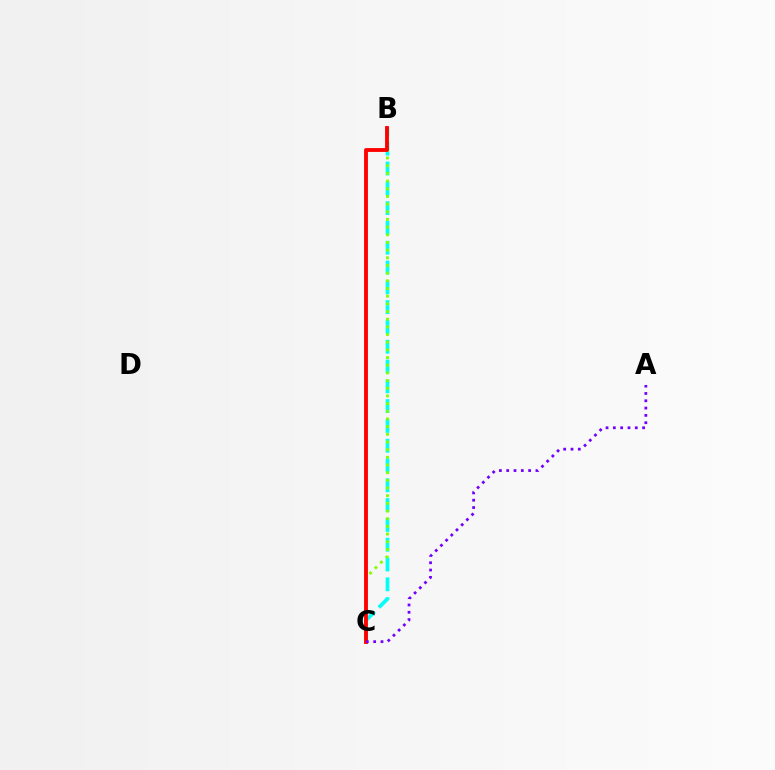{('B', 'C'): [{'color': '#00fff6', 'line_style': 'dashed', 'thickness': 2.69}, {'color': '#84ff00', 'line_style': 'dotted', 'thickness': 2.09}, {'color': '#ff0000', 'line_style': 'solid', 'thickness': 2.77}], ('A', 'C'): [{'color': '#7200ff', 'line_style': 'dotted', 'thickness': 1.99}]}